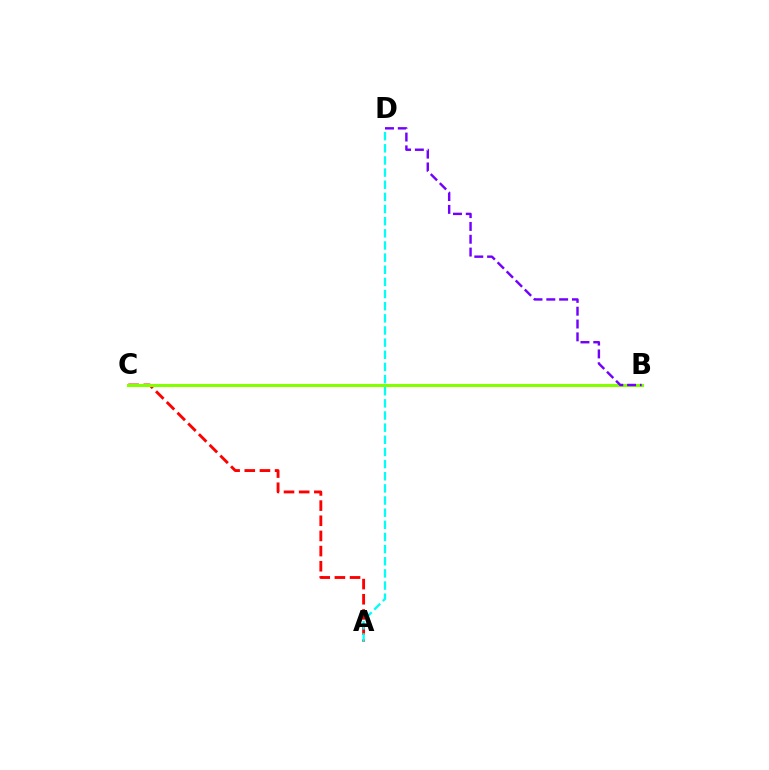{('A', 'C'): [{'color': '#ff0000', 'line_style': 'dashed', 'thickness': 2.06}], ('B', 'C'): [{'color': '#84ff00', 'line_style': 'solid', 'thickness': 2.23}], ('A', 'D'): [{'color': '#00fff6', 'line_style': 'dashed', 'thickness': 1.65}], ('B', 'D'): [{'color': '#7200ff', 'line_style': 'dashed', 'thickness': 1.74}]}